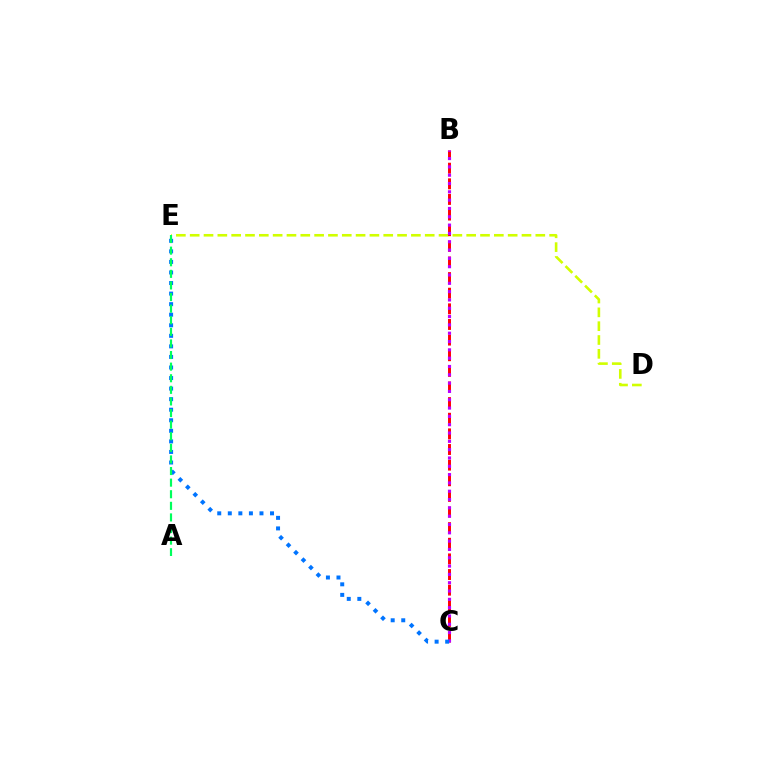{('D', 'E'): [{'color': '#d1ff00', 'line_style': 'dashed', 'thickness': 1.88}], ('B', 'C'): [{'color': '#ff0000', 'line_style': 'dashed', 'thickness': 2.12}, {'color': '#b900ff', 'line_style': 'dotted', 'thickness': 2.26}], ('C', 'E'): [{'color': '#0074ff', 'line_style': 'dotted', 'thickness': 2.87}], ('A', 'E'): [{'color': '#00ff5c', 'line_style': 'dashed', 'thickness': 1.58}]}